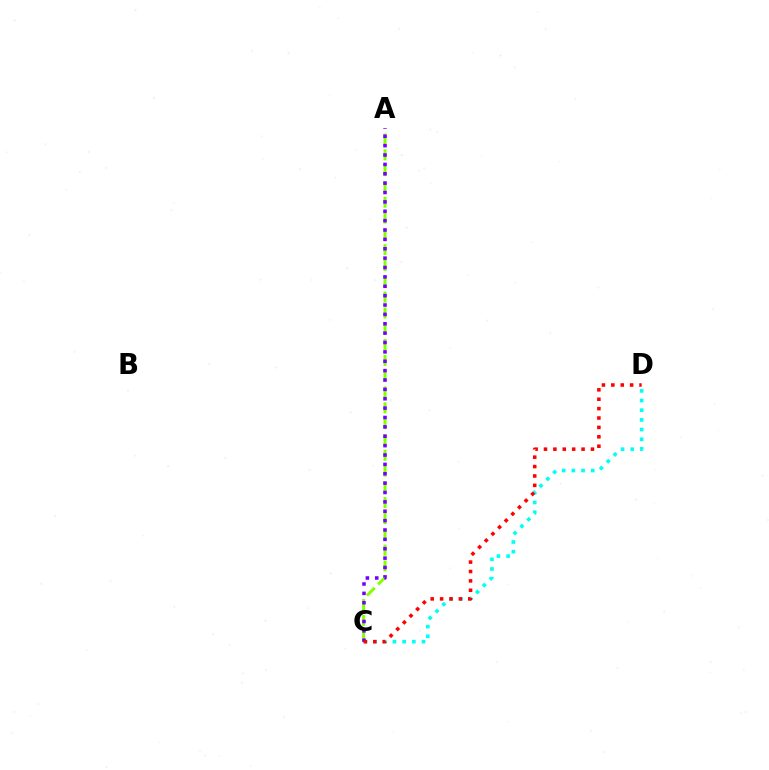{('C', 'D'): [{'color': '#00fff6', 'line_style': 'dotted', 'thickness': 2.63}, {'color': '#ff0000', 'line_style': 'dotted', 'thickness': 2.55}], ('A', 'C'): [{'color': '#84ff00', 'line_style': 'dashed', 'thickness': 2.15}, {'color': '#7200ff', 'line_style': 'dotted', 'thickness': 2.55}]}